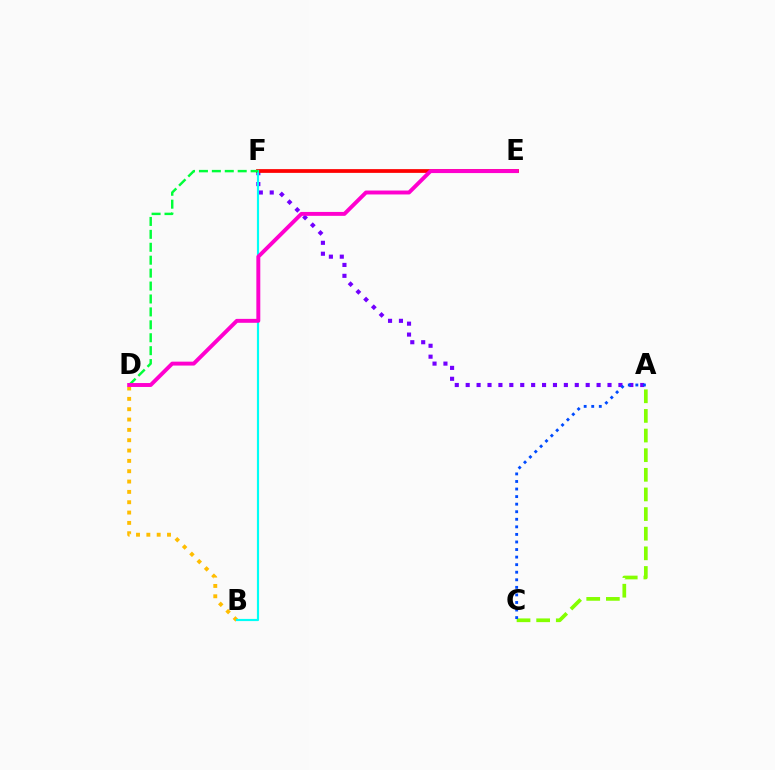{('A', 'C'): [{'color': '#84ff00', 'line_style': 'dashed', 'thickness': 2.67}, {'color': '#004bff', 'line_style': 'dotted', 'thickness': 2.05}], ('B', 'D'): [{'color': '#ffbd00', 'line_style': 'dotted', 'thickness': 2.81}], ('A', 'F'): [{'color': '#7200ff', 'line_style': 'dotted', 'thickness': 2.96}], ('E', 'F'): [{'color': '#ff0000', 'line_style': 'solid', 'thickness': 2.7}], ('B', 'F'): [{'color': '#00fff6', 'line_style': 'solid', 'thickness': 1.57}], ('D', 'F'): [{'color': '#00ff39', 'line_style': 'dashed', 'thickness': 1.76}], ('D', 'E'): [{'color': '#ff00cf', 'line_style': 'solid', 'thickness': 2.82}]}